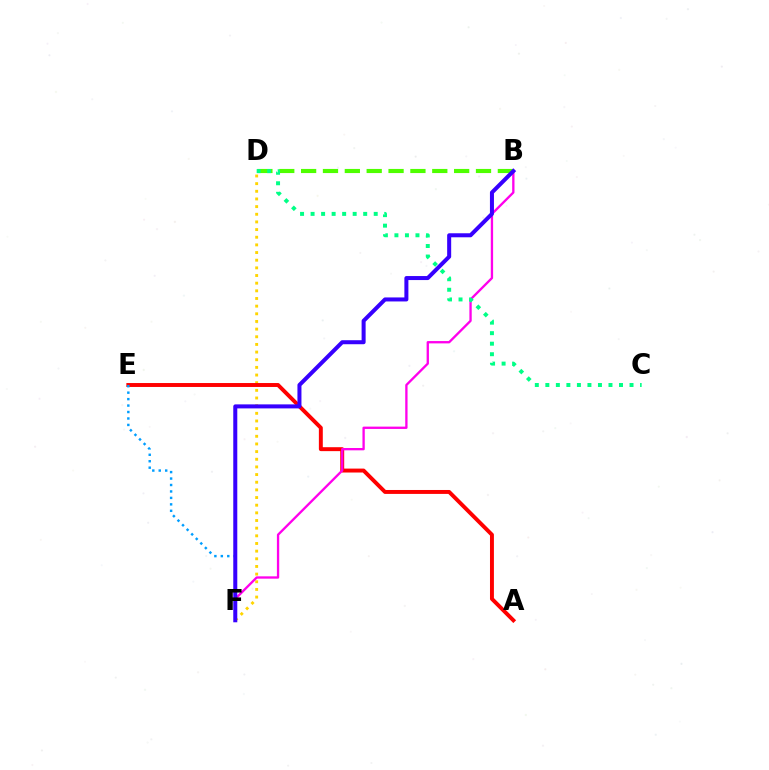{('D', 'F'): [{'color': '#ffd500', 'line_style': 'dotted', 'thickness': 2.08}], ('A', 'E'): [{'color': '#ff0000', 'line_style': 'solid', 'thickness': 2.83}], ('B', 'F'): [{'color': '#ff00ed', 'line_style': 'solid', 'thickness': 1.67}, {'color': '#3700ff', 'line_style': 'solid', 'thickness': 2.89}], ('B', 'D'): [{'color': '#4fff00', 'line_style': 'dashed', 'thickness': 2.97}], ('C', 'D'): [{'color': '#00ff86', 'line_style': 'dotted', 'thickness': 2.86}], ('E', 'F'): [{'color': '#009eff', 'line_style': 'dotted', 'thickness': 1.75}]}